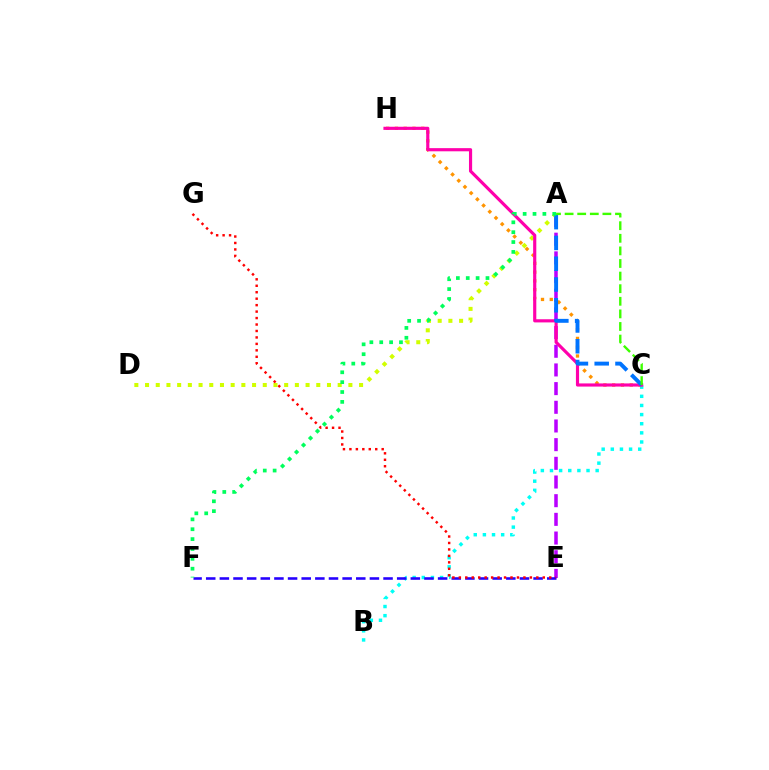{('A', 'E'): [{'color': '#b900ff', 'line_style': 'dashed', 'thickness': 2.54}], ('B', 'C'): [{'color': '#00fff6', 'line_style': 'dotted', 'thickness': 2.48}], ('A', 'D'): [{'color': '#d1ff00', 'line_style': 'dotted', 'thickness': 2.91}], ('C', 'H'): [{'color': '#ff9400', 'line_style': 'dotted', 'thickness': 2.38}, {'color': '#ff00ac', 'line_style': 'solid', 'thickness': 2.27}], ('E', 'F'): [{'color': '#2500ff', 'line_style': 'dashed', 'thickness': 1.85}], ('A', 'C'): [{'color': '#0074ff', 'line_style': 'dashed', 'thickness': 2.82}, {'color': '#3dff00', 'line_style': 'dashed', 'thickness': 1.71}], ('A', 'F'): [{'color': '#00ff5c', 'line_style': 'dotted', 'thickness': 2.68}], ('E', 'G'): [{'color': '#ff0000', 'line_style': 'dotted', 'thickness': 1.75}]}